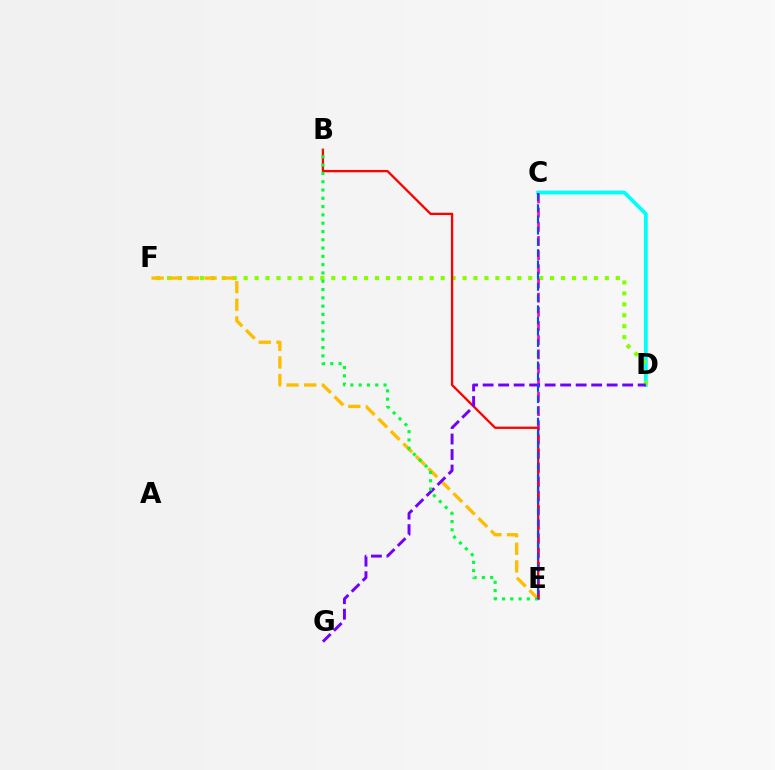{('C', 'D'): [{'color': '#00fff6', 'line_style': 'solid', 'thickness': 2.74}], ('D', 'F'): [{'color': '#84ff00', 'line_style': 'dotted', 'thickness': 2.97}], ('E', 'F'): [{'color': '#ffbd00', 'line_style': 'dashed', 'thickness': 2.4}], ('C', 'E'): [{'color': '#ff00cf', 'line_style': 'dashed', 'thickness': 1.93}, {'color': '#004bff', 'line_style': 'dashed', 'thickness': 1.53}], ('B', 'E'): [{'color': '#ff0000', 'line_style': 'solid', 'thickness': 1.66}, {'color': '#00ff39', 'line_style': 'dotted', 'thickness': 2.25}], ('D', 'G'): [{'color': '#7200ff', 'line_style': 'dashed', 'thickness': 2.11}]}